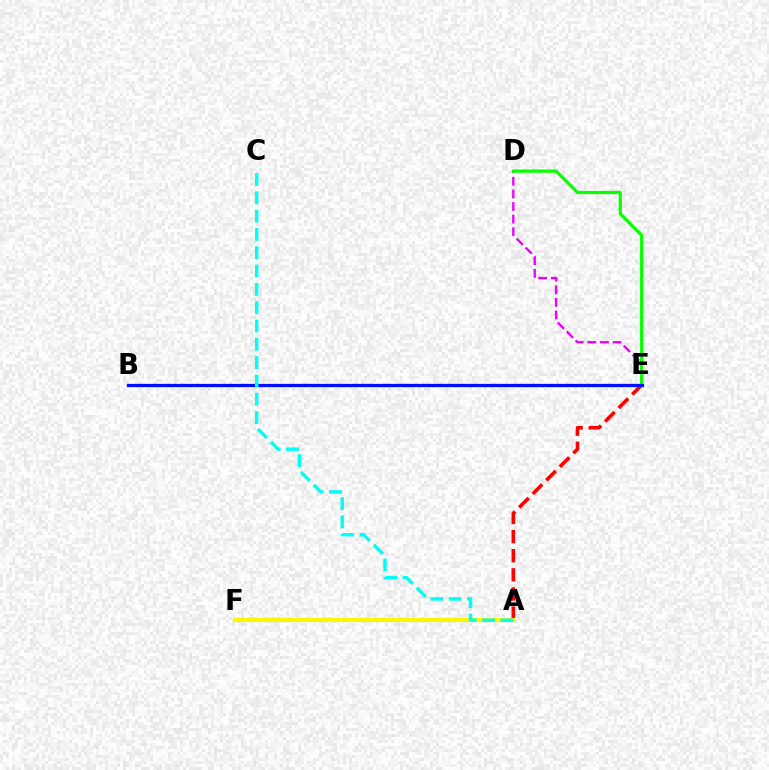{('A', 'E'): [{'color': '#ff0000', 'line_style': 'dashed', 'thickness': 2.6}], ('D', 'E'): [{'color': '#ee00ff', 'line_style': 'dashed', 'thickness': 1.71}, {'color': '#08ff00', 'line_style': 'solid', 'thickness': 2.32}], ('A', 'F'): [{'color': '#fcf500', 'line_style': 'solid', 'thickness': 2.99}], ('B', 'E'): [{'color': '#0010ff', 'line_style': 'solid', 'thickness': 2.36}], ('A', 'C'): [{'color': '#00fff6', 'line_style': 'dashed', 'thickness': 2.49}]}